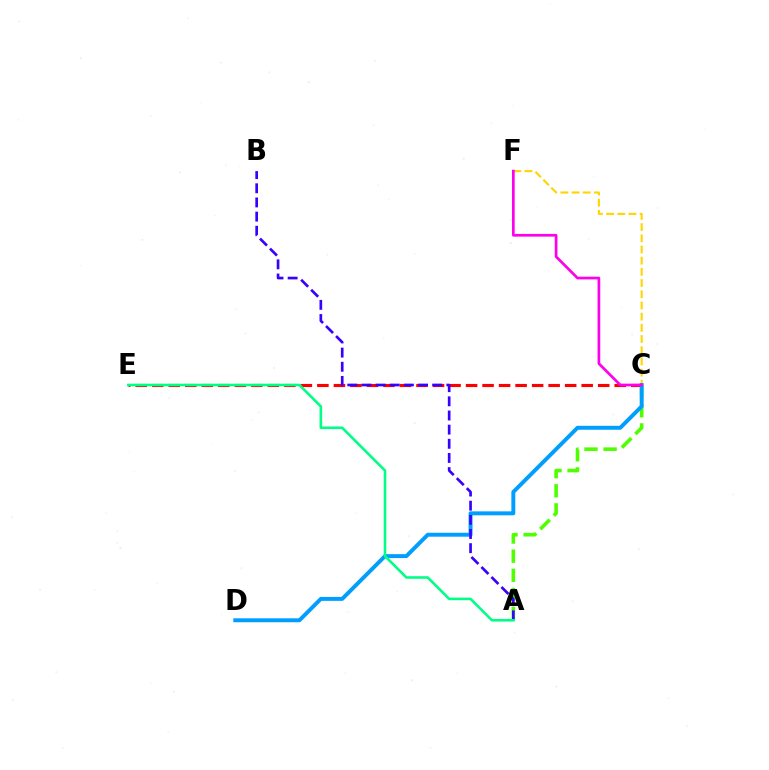{('C', 'E'): [{'color': '#ff0000', 'line_style': 'dashed', 'thickness': 2.24}], ('C', 'F'): [{'color': '#ffd500', 'line_style': 'dashed', 'thickness': 1.52}, {'color': '#ff00ed', 'line_style': 'solid', 'thickness': 1.94}], ('A', 'C'): [{'color': '#4fff00', 'line_style': 'dashed', 'thickness': 2.6}], ('C', 'D'): [{'color': '#009eff', 'line_style': 'solid', 'thickness': 2.84}], ('A', 'B'): [{'color': '#3700ff', 'line_style': 'dashed', 'thickness': 1.92}], ('A', 'E'): [{'color': '#00ff86', 'line_style': 'solid', 'thickness': 1.87}]}